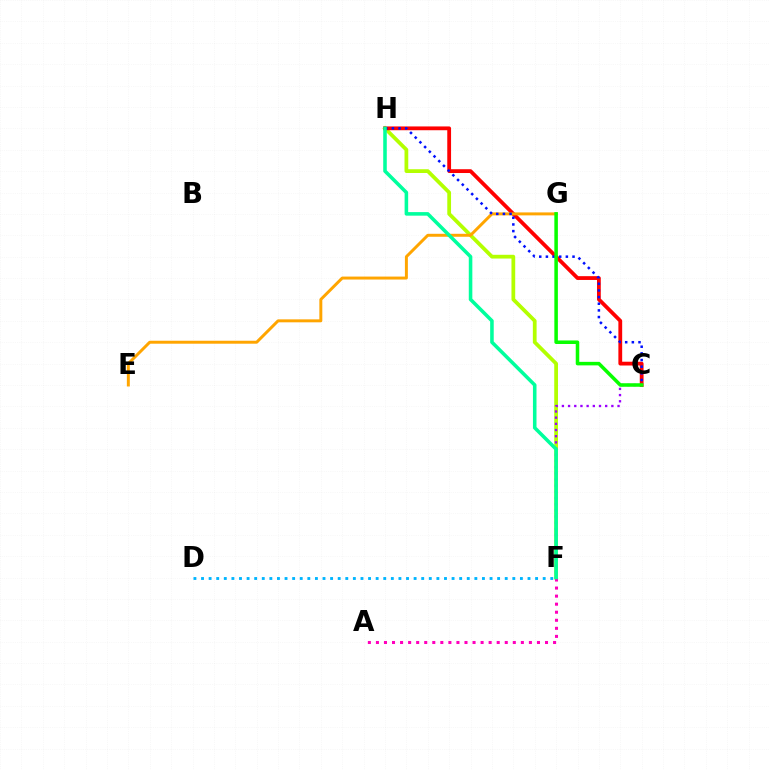{('F', 'H'): [{'color': '#b3ff00', 'line_style': 'solid', 'thickness': 2.7}, {'color': '#00ff9d', 'line_style': 'solid', 'thickness': 2.56}], ('C', 'H'): [{'color': '#ff0000', 'line_style': 'solid', 'thickness': 2.73}, {'color': '#0010ff', 'line_style': 'dotted', 'thickness': 1.81}], ('A', 'F'): [{'color': '#ff00bd', 'line_style': 'dotted', 'thickness': 2.19}], ('C', 'F'): [{'color': '#9b00ff', 'line_style': 'dotted', 'thickness': 1.68}], ('E', 'G'): [{'color': '#ffa500', 'line_style': 'solid', 'thickness': 2.13}], ('C', 'G'): [{'color': '#08ff00', 'line_style': 'solid', 'thickness': 2.54}], ('D', 'F'): [{'color': '#00b5ff', 'line_style': 'dotted', 'thickness': 2.06}]}